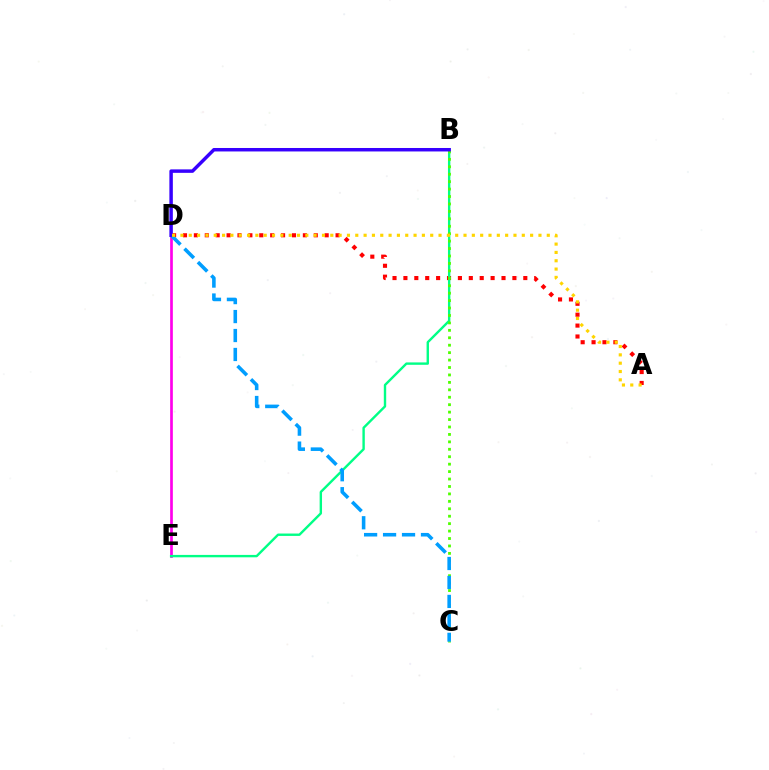{('D', 'E'): [{'color': '#ff00ed', 'line_style': 'solid', 'thickness': 1.94}], ('A', 'D'): [{'color': '#ff0000', 'line_style': 'dotted', 'thickness': 2.96}, {'color': '#ffd500', 'line_style': 'dotted', 'thickness': 2.26}], ('B', 'E'): [{'color': '#00ff86', 'line_style': 'solid', 'thickness': 1.72}], ('B', 'C'): [{'color': '#4fff00', 'line_style': 'dotted', 'thickness': 2.02}], ('C', 'D'): [{'color': '#009eff', 'line_style': 'dashed', 'thickness': 2.58}], ('B', 'D'): [{'color': '#3700ff', 'line_style': 'solid', 'thickness': 2.5}]}